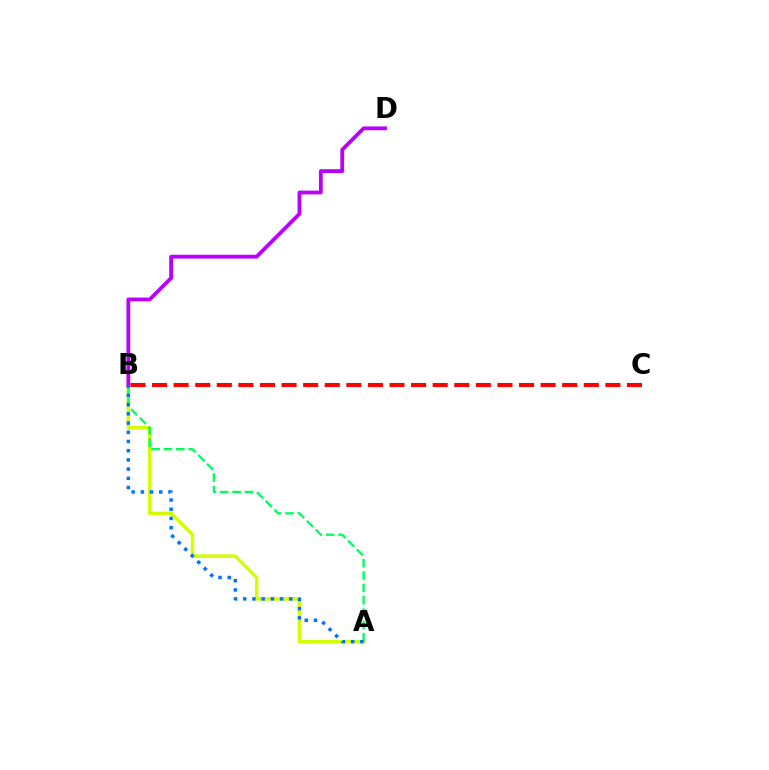{('A', 'B'): [{'color': '#d1ff00', 'line_style': 'solid', 'thickness': 2.47}, {'color': '#00ff5c', 'line_style': 'dashed', 'thickness': 1.68}, {'color': '#0074ff', 'line_style': 'dotted', 'thickness': 2.5}], ('B', 'C'): [{'color': '#ff0000', 'line_style': 'dashed', 'thickness': 2.93}], ('B', 'D'): [{'color': '#b900ff', 'line_style': 'solid', 'thickness': 2.73}]}